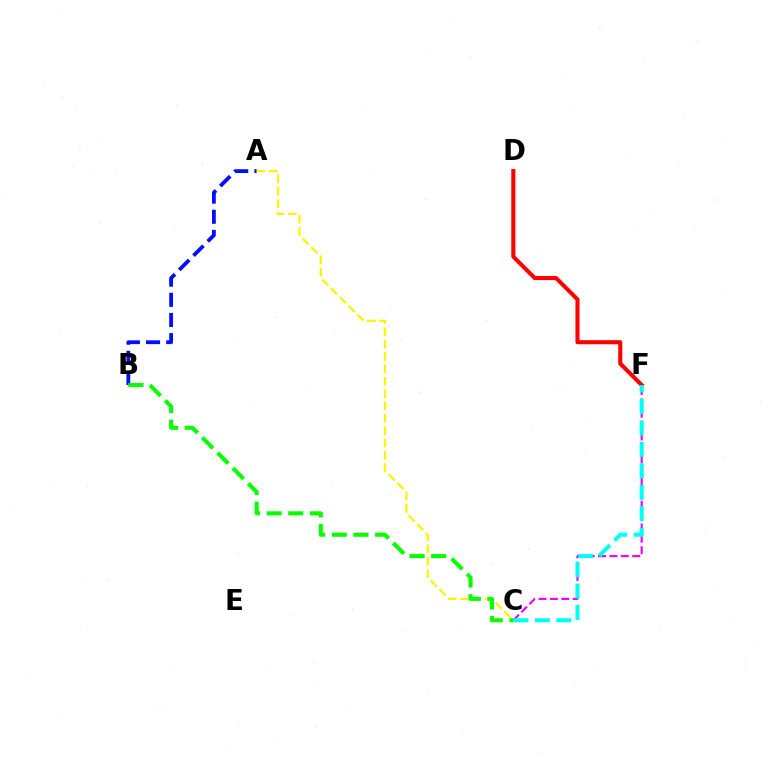{('C', 'F'): [{'color': '#ee00ff', 'line_style': 'dashed', 'thickness': 1.54}, {'color': '#00fff6', 'line_style': 'dashed', 'thickness': 2.92}], ('A', 'B'): [{'color': '#0010ff', 'line_style': 'dashed', 'thickness': 2.74}], ('D', 'F'): [{'color': '#ff0000', 'line_style': 'solid', 'thickness': 2.94}], ('A', 'C'): [{'color': '#fcf500', 'line_style': 'dashed', 'thickness': 1.68}], ('B', 'C'): [{'color': '#08ff00', 'line_style': 'dashed', 'thickness': 2.94}]}